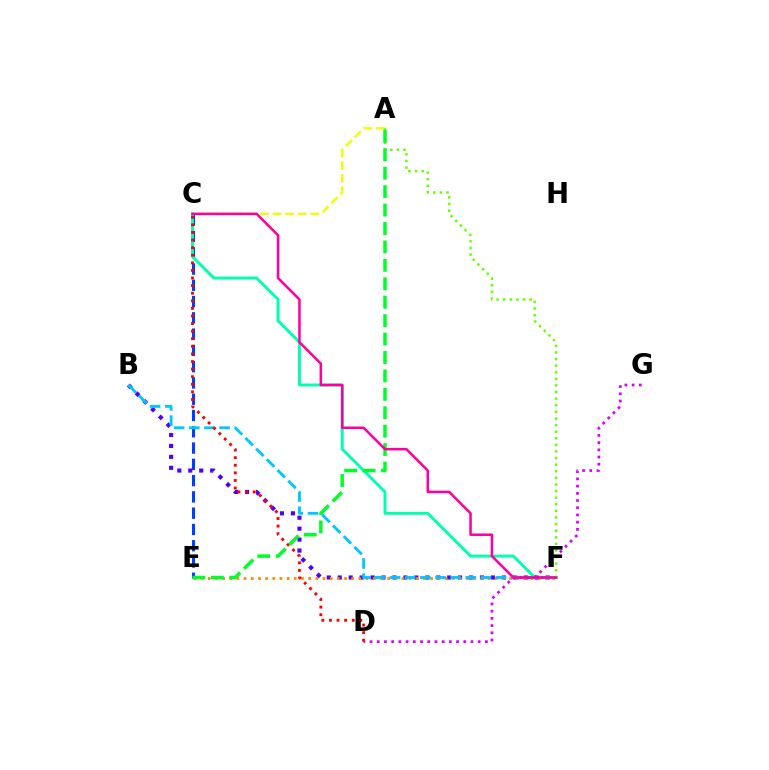{('C', 'E'): [{'color': '#003fff', 'line_style': 'dashed', 'thickness': 2.21}], ('C', 'F'): [{'color': '#00ffaf', 'line_style': 'solid', 'thickness': 2.1}, {'color': '#ff00a0', 'line_style': 'solid', 'thickness': 1.82}], ('A', 'C'): [{'color': '#eeff00', 'line_style': 'dashed', 'thickness': 1.72}], ('B', 'F'): [{'color': '#4f00ff', 'line_style': 'dotted', 'thickness': 2.97}, {'color': '#00c7ff', 'line_style': 'dashed', 'thickness': 2.06}], ('E', 'F'): [{'color': '#ff8800', 'line_style': 'dotted', 'thickness': 1.95}], ('D', 'G'): [{'color': '#d600ff', 'line_style': 'dotted', 'thickness': 1.96}], ('C', 'D'): [{'color': '#ff0000', 'line_style': 'dotted', 'thickness': 2.06}], ('A', 'F'): [{'color': '#66ff00', 'line_style': 'dotted', 'thickness': 1.79}], ('A', 'E'): [{'color': '#00ff27', 'line_style': 'dashed', 'thickness': 2.5}]}